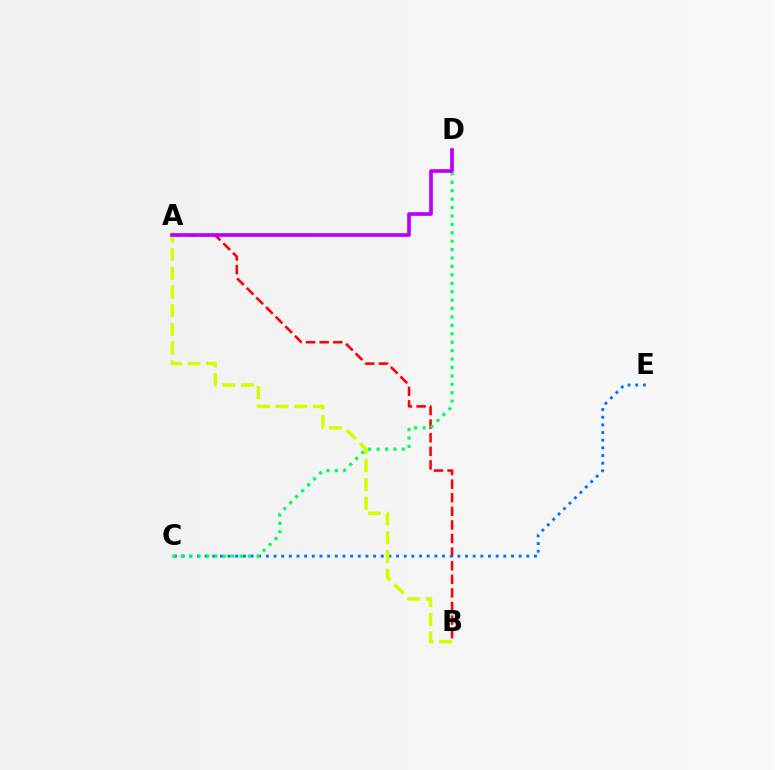{('A', 'B'): [{'color': '#ff0000', 'line_style': 'dashed', 'thickness': 1.85}, {'color': '#d1ff00', 'line_style': 'dashed', 'thickness': 2.54}], ('C', 'E'): [{'color': '#0074ff', 'line_style': 'dotted', 'thickness': 2.08}], ('C', 'D'): [{'color': '#00ff5c', 'line_style': 'dotted', 'thickness': 2.29}], ('A', 'D'): [{'color': '#b900ff', 'line_style': 'solid', 'thickness': 2.66}]}